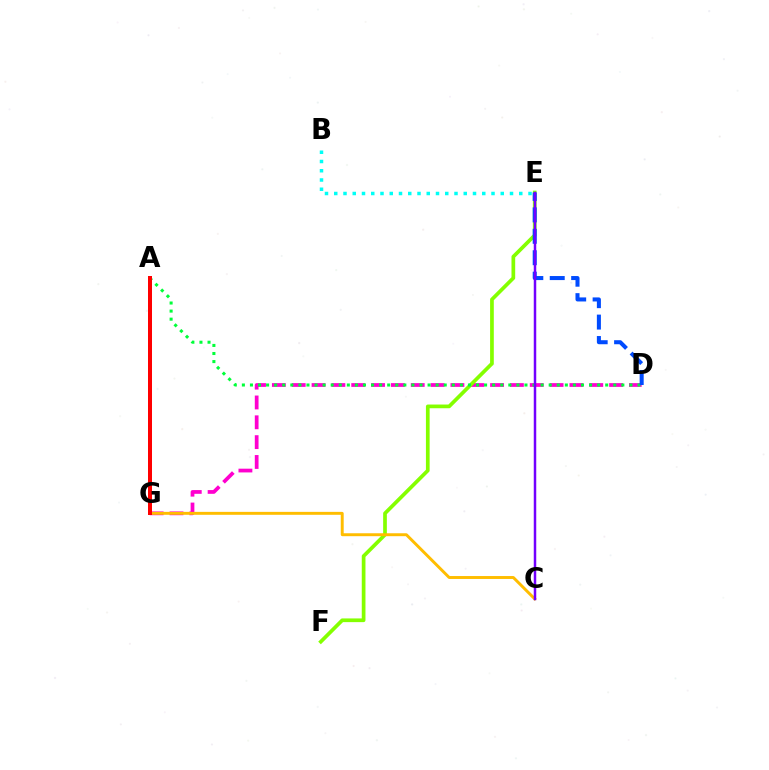{('D', 'G'): [{'color': '#ff00cf', 'line_style': 'dashed', 'thickness': 2.69}], ('E', 'F'): [{'color': '#84ff00', 'line_style': 'solid', 'thickness': 2.67}], ('C', 'G'): [{'color': '#ffbd00', 'line_style': 'solid', 'thickness': 2.11}], ('B', 'E'): [{'color': '#00fff6', 'line_style': 'dotted', 'thickness': 2.51}], ('A', 'D'): [{'color': '#00ff39', 'line_style': 'dotted', 'thickness': 2.19}], ('D', 'E'): [{'color': '#004bff', 'line_style': 'dashed', 'thickness': 2.91}], ('C', 'E'): [{'color': '#7200ff', 'line_style': 'solid', 'thickness': 1.79}], ('A', 'G'): [{'color': '#ff0000', 'line_style': 'solid', 'thickness': 2.87}]}